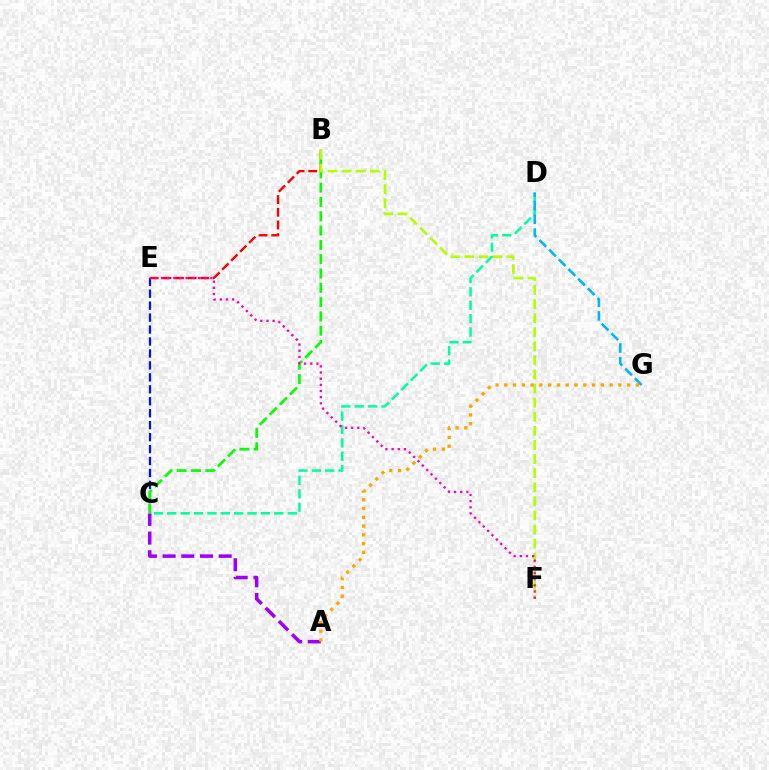{('C', 'D'): [{'color': '#00ff9d', 'line_style': 'dashed', 'thickness': 1.82}], ('C', 'E'): [{'color': '#0010ff', 'line_style': 'dashed', 'thickness': 1.62}], ('A', 'C'): [{'color': '#9b00ff', 'line_style': 'dashed', 'thickness': 2.54}], ('B', 'E'): [{'color': '#ff0000', 'line_style': 'dashed', 'thickness': 1.72}], ('D', 'G'): [{'color': '#00b5ff', 'line_style': 'dashed', 'thickness': 1.86}], ('B', 'C'): [{'color': '#08ff00', 'line_style': 'dashed', 'thickness': 1.94}], ('B', 'F'): [{'color': '#b3ff00', 'line_style': 'dashed', 'thickness': 1.91}], ('E', 'F'): [{'color': '#ff00bd', 'line_style': 'dotted', 'thickness': 1.68}], ('A', 'G'): [{'color': '#ffa500', 'line_style': 'dotted', 'thickness': 2.38}]}